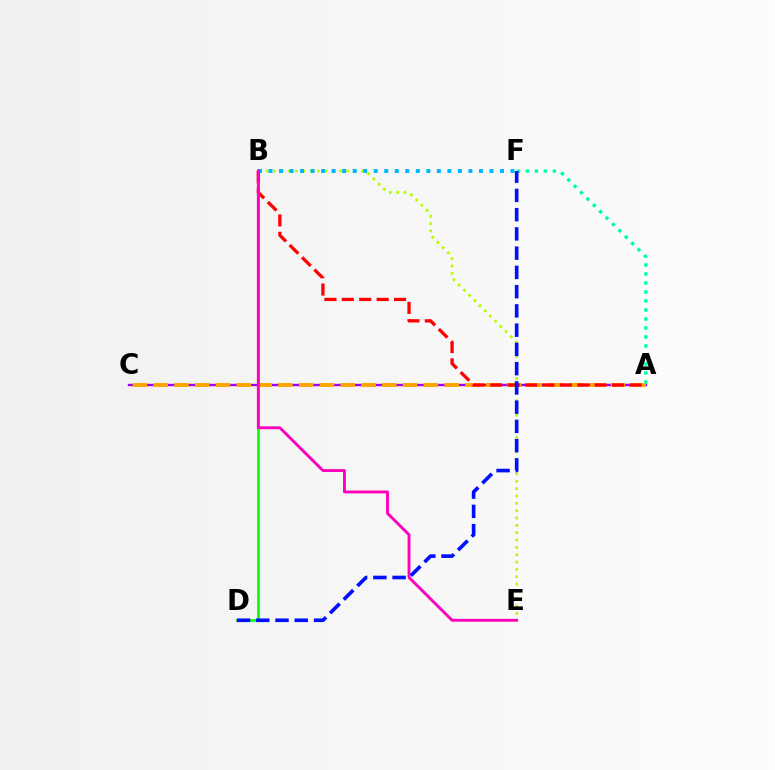{('A', 'C'): [{'color': '#9b00ff', 'line_style': 'solid', 'thickness': 1.71}, {'color': '#ffa500', 'line_style': 'dashed', 'thickness': 2.82}], ('B', 'E'): [{'color': '#b3ff00', 'line_style': 'dotted', 'thickness': 1.99}, {'color': '#ff00bd', 'line_style': 'solid', 'thickness': 2.09}], ('B', 'D'): [{'color': '#08ff00', 'line_style': 'solid', 'thickness': 1.91}], ('B', 'F'): [{'color': '#00b5ff', 'line_style': 'dotted', 'thickness': 2.86}], ('A', 'B'): [{'color': '#ff0000', 'line_style': 'dashed', 'thickness': 2.36}], ('A', 'F'): [{'color': '#00ff9d', 'line_style': 'dotted', 'thickness': 2.45}], ('D', 'F'): [{'color': '#0010ff', 'line_style': 'dashed', 'thickness': 2.61}]}